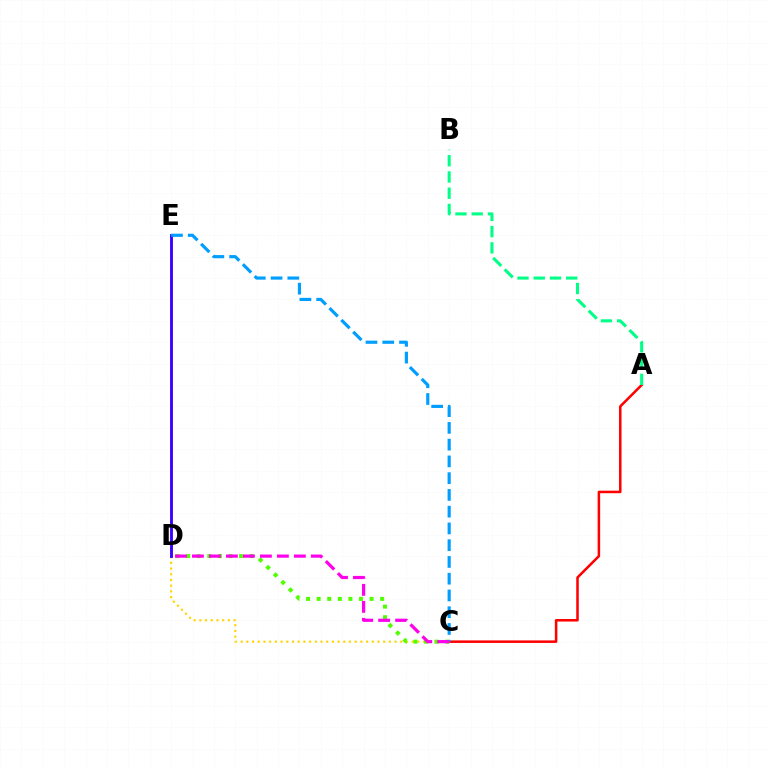{('A', 'C'): [{'color': '#ff0000', 'line_style': 'solid', 'thickness': 1.82}], ('C', 'D'): [{'color': '#ffd500', 'line_style': 'dotted', 'thickness': 1.55}, {'color': '#4fff00', 'line_style': 'dotted', 'thickness': 2.88}, {'color': '#ff00ed', 'line_style': 'dashed', 'thickness': 2.31}], ('A', 'B'): [{'color': '#00ff86', 'line_style': 'dashed', 'thickness': 2.21}], ('D', 'E'): [{'color': '#3700ff', 'line_style': 'solid', 'thickness': 2.05}], ('C', 'E'): [{'color': '#009eff', 'line_style': 'dashed', 'thickness': 2.28}]}